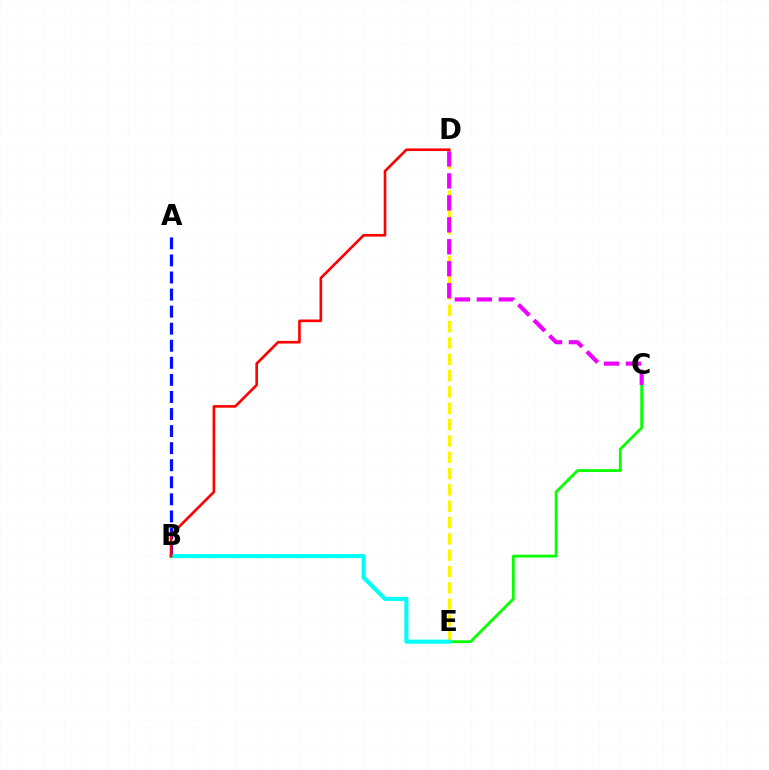{('C', 'E'): [{'color': '#08ff00', 'line_style': 'solid', 'thickness': 2.01}], ('D', 'E'): [{'color': '#fcf500', 'line_style': 'dashed', 'thickness': 2.22}], ('A', 'B'): [{'color': '#0010ff', 'line_style': 'dashed', 'thickness': 2.32}], ('B', 'E'): [{'color': '#00fff6', 'line_style': 'solid', 'thickness': 2.96}], ('C', 'D'): [{'color': '#ee00ff', 'line_style': 'dashed', 'thickness': 2.98}], ('B', 'D'): [{'color': '#ff0000', 'line_style': 'solid', 'thickness': 1.9}]}